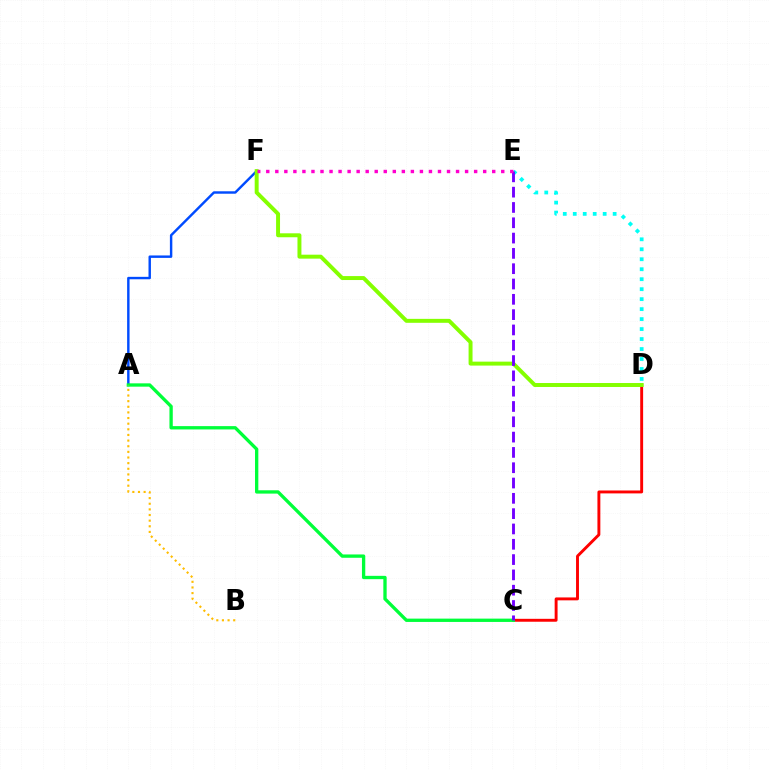{('C', 'D'): [{'color': '#ff0000', 'line_style': 'solid', 'thickness': 2.1}], ('D', 'E'): [{'color': '#00fff6', 'line_style': 'dotted', 'thickness': 2.71}], ('A', 'F'): [{'color': '#004bff', 'line_style': 'solid', 'thickness': 1.75}], ('A', 'C'): [{'color': '#00ff39', 'line_style': 'solid', 'thickness': 2.39}], ('A', 'B'): [{'color': '#ffbd00', 'line_style': 'dotted', 'thickness': 1.53}], ('D', 'F'): [{'color': '#84ff00', 'line_style': 'solid', 'thickness': 2.84}], ('C', 'E'): [{'color': '#7200ff', 'line_style': 'dashed', 'thickness': 2.08}], ('E', 'F'): [{'color': '#ff00cf', 'line_style': 'dotted', 'thickness': 2.46}]}